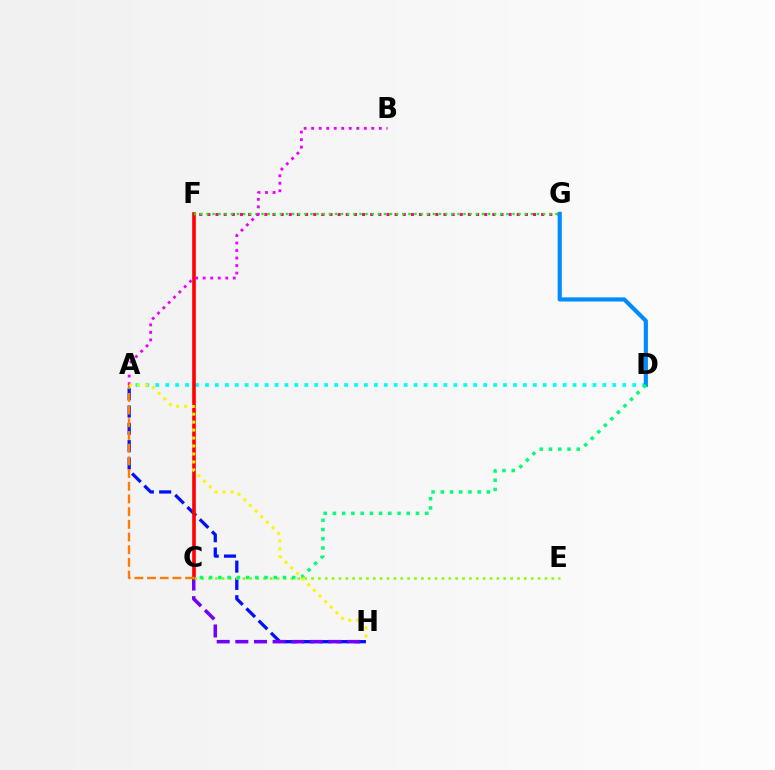{('A', 'H'): [{'color': '#0010ff', 'line_style': 'dashed', 'thickness': 2.35}, {'color': '#fcf500', 'line_style': 'dotted', 'thickness': 2.16}], ('C', 'H'): [{'color': '#7200ff', 'line_style': 'dashed', 'thickness': 2.53}], ('A', 'D'): [{'color': '#00fff6', 'line_style': 'dotted', 'thickness': 2.7}], ('F', 'G'): [{'color': '#ff0094', 'line_style': 'dotted', 'thickness': 2.21}, {'color': '#08ff00', 'line_style': 'dotted', 'thickness': 1.66}], ('D', 'G'): [{'color': '#008cff', 'line_style': 'solid', 'thickness': 2.99}], ('C', 'F'): [{'color': '#ff0000', 'line_style': 'solid', 'thickness': 2.61}], ('A', 'C'): [{'color': '#ff7c00', 'line_style': 'dashed', 'thickness': 1.72}], ('C', 'E'): [{'color': '#84ff00', 'line_style': 'dotted', 'thickness': 1.87}], ('A', 'B'): [{'color': '#ee00ff', 'line_style': 'dotted', 'thickness': 2.04}], ('C', 'D'): [{'color': '#00ff74', 'line_style': 'dotted', 'thickness': 2.51}]}